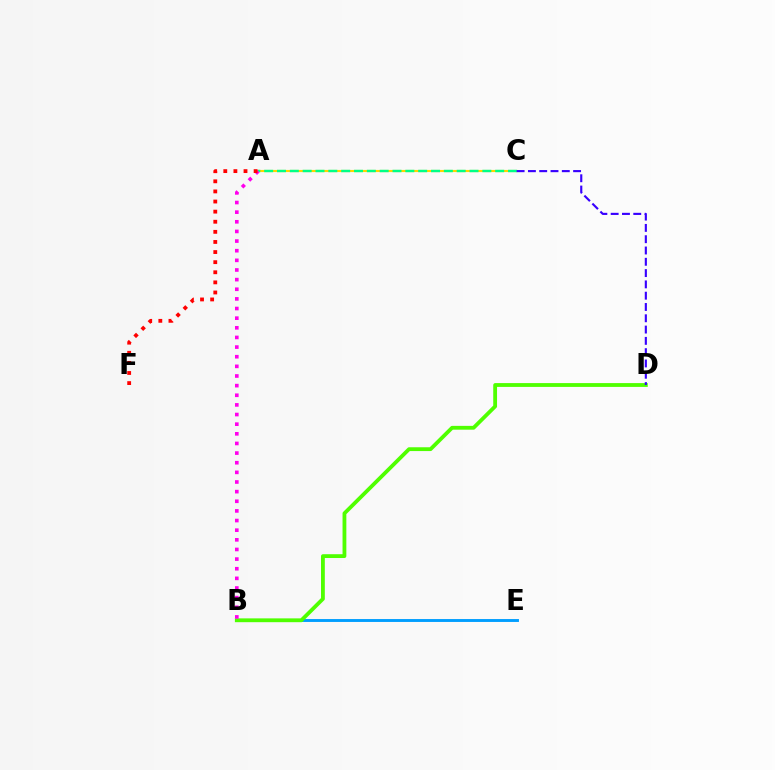{('A', 'C'): [{'color': '#ffd500', 'line_style': 'solid', 'thickness': 1.54}, {'color': '#00ff86', 'line_style': 'dashed', 'thickness': 1.74}], ('B', 'E'): [{'color': '#009eff', 'line_style': 'solid', 'thickness': 2.09}], ('B', 'D'): [{'color': '#4fff00', 'line_style': 'solid', 'thickness': 2.74}], ('A', 'B'): [{'color': '#ff00ed', 'line_style': 'dotted', 'thickness': 2.62}], ('C', 'D'): [{'color': '#3700ff', 'line_style': 'dashed', 'thickness': 1.53}], ('A', 'F'): [{'color': '#ff0000', 'line_style': 'dotted', 'thickness': 2.75}]}